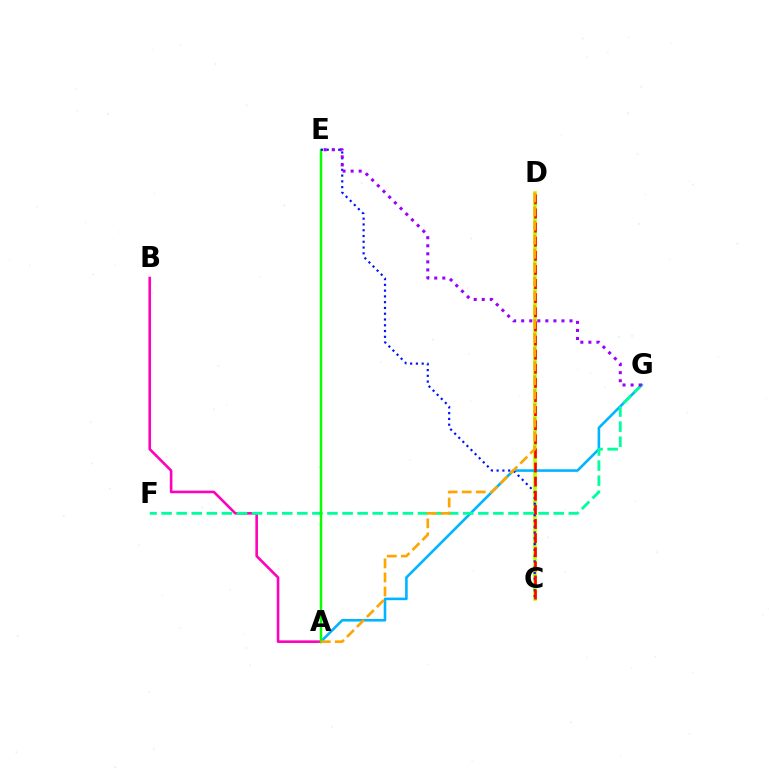{('C', 'D'): [{'color': '#b3ff00', 'line_style': 'solid', 'thickness': 2.69}, {'color': '#ff0000', 'line_style': 'dashed', 'thickness': 1.92}], ('A', 'G'): [{'color': '#00b5ff', 'line_style': 'solid', 'thickness': 1.87}], ('A', 'B'): [{'color': '#ff00bd', 'line_style': 'solid', 'thickness': 1.87}], ('F', 'G'): [{'color': '#00ff9d', 'line_style': 'dashed', 'thickness': 2.05}], ('A', 'E'): [{'color': '#08ff00', 'line_style': 'solid', 'thickness': 1.79}], ('C', 'E'): [{'color': '#0010ff', 'line_style': 'dotted', 'thickness': 1.57}], ('E', 'G'): [{'color': '#9b00ff', 'line_style': 'dotted', 'thickness': 2.19}], ('A', 'D'): [{'color': '#ffa500', 'line_style': 'dashed', 'thickness': 1.91}]}